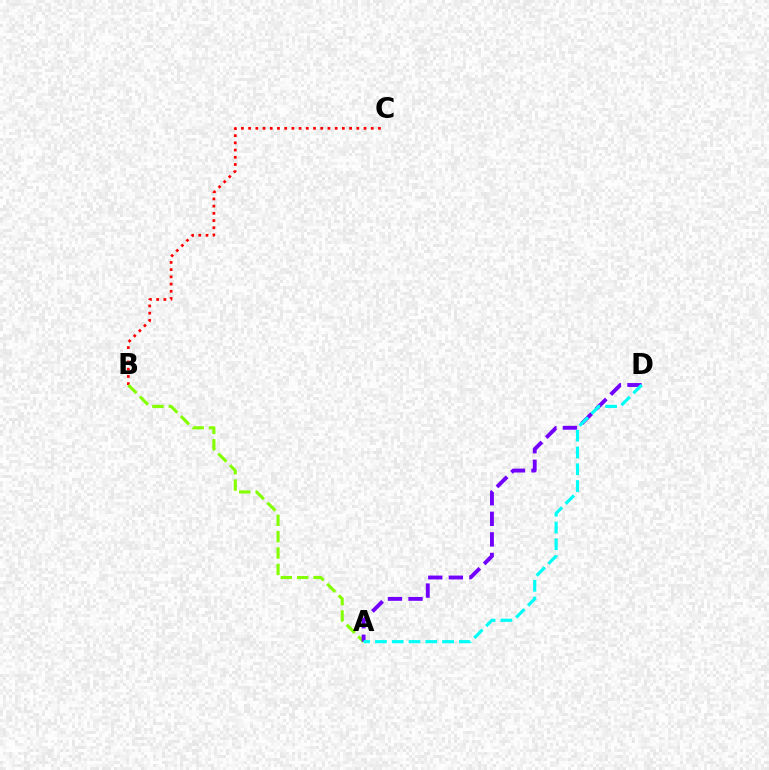{('B', 'C'): [{'color': '#ff0000', 'line_style': 'dotted', 'thickness': 1.96}], ('A', 'B'): [{'color': '#84ff00', 'line_style': 'dashed', 'thickness': 2.22}], ('A', 'D'): [{'color': '#7200ff', 'line_style': 'dashed', 'thickness': 2.79}, {'color': '#00fff6', 'line_style': 'dashed', 'thickness': 2.28}]}